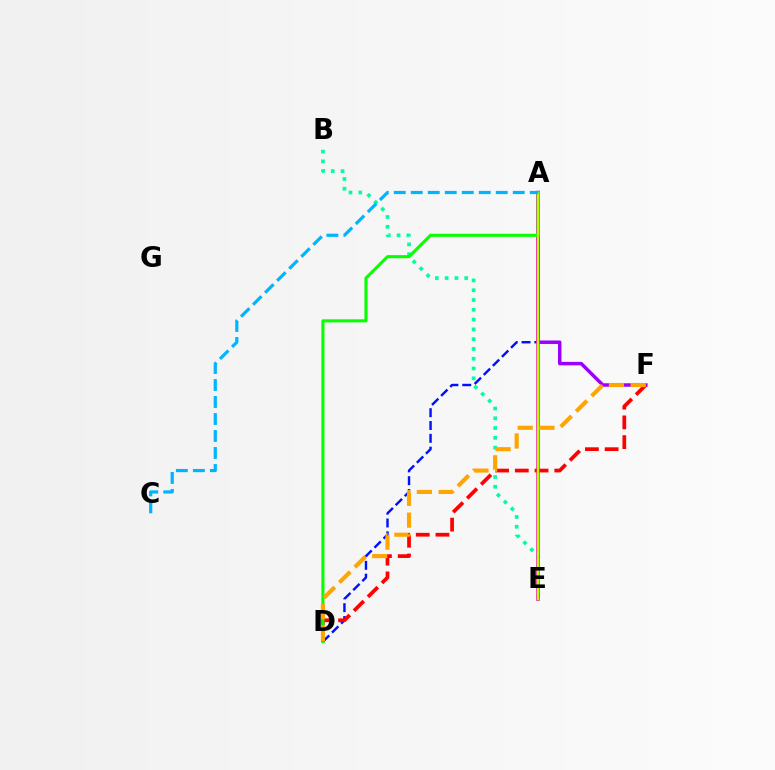{('B', 'E'): [{'color': '#00ff9d', 'line_style': 'dotted', 'thickness': 2.66}], ('A', 'F'): [{'color': '#9b00ff', 'line_style': 'solid', 'thickness': 2.51}], ('A', 'D'): [{'color': '#0010ff', 'line_style': 'dashed', 'thickness': 1.74}, {'color': '#08ff00', 'line_style': 'solid', 'thickness': 2.22}], ('A', 'E'): [{'color': '#ff00bd', 'line_style': 'solid', 'thickness': 2.61}, {'color': '#b3ff00', 'line_style': 'solid', 'thickness': 1.74}], ('D', 'F'): [{'color': '#ff0000', 'line_style': 'dashed', 'thickness': 2.68}, {'color': '#ffa500', 'line_style': 'dashed', 'thickness': 2.96}], ('A', 'C'): [{'color': '#00b5ff', 'line_style': 'dashed', 'thickness': 2.31}]}